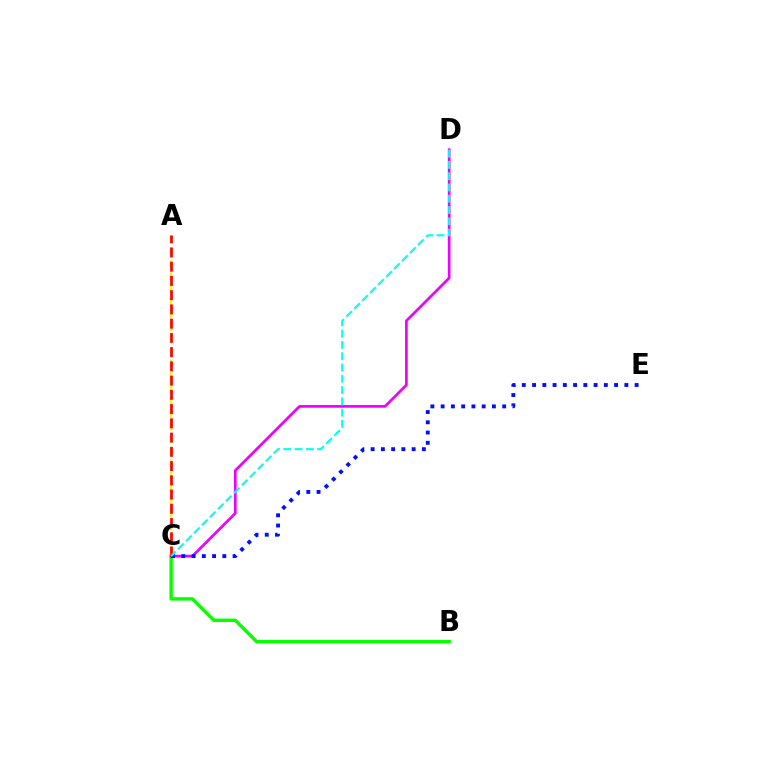{('B', 'C'): [{'color': '#08ff00', 'line_style': 'solid', 'thickness': 2.44}], ('C', 'D'): [{'color': '#ee00ff', 'line_style': 'solid', 'thickness': 1.94}, {'color': '#00fff6', 'line_style': 'dashed', 'thickness': 1.53}], ('A', 'C'): [{'color': '#fcf500', 'line_style': 'dashed', 'thickness': 1.69}, {'color': '#ff0000', 'line_style': 'dashed', 'thickness': 1.93}], ('C', 'E'): [{'color': '#0010ff', 'line_style': 'dotted', 'thickness': 2.79}]}